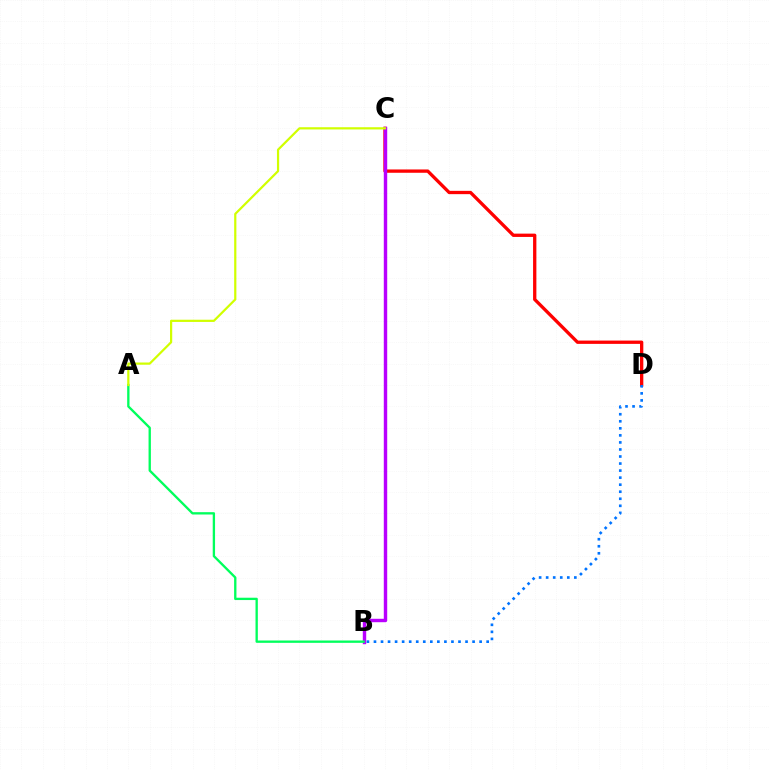{('C', 'D'): [{'color': '#ff0000', 'line_style': 'solid', 'thickness': 2.38}], ('B', 'C'): [{'color': '#b900ff', 'line_style': 'solid', 'thickness': 2.46}], ('B', 'D'): [{'color': '#0074ff', 'line_style': 'dotted', 'thickness': 1.91}], ('A', 'B'): [{'color': '#00ff5c', 'line_style': 'solid', 'thickness': 1.68}], ('A', 'C'): [{'color': '#d1ff00', 'line_style': 'solid', 'thickness': 1.59}]}